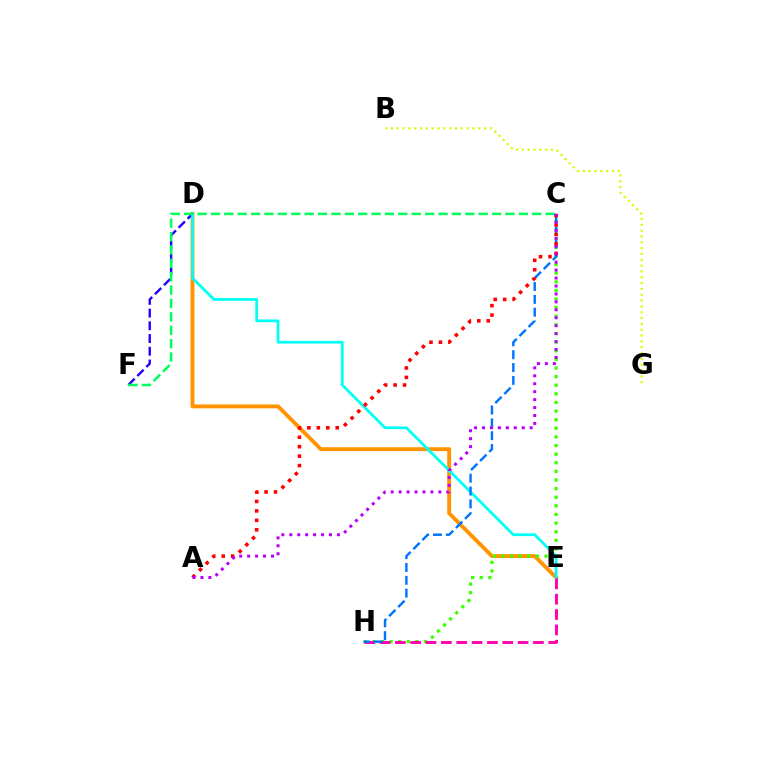{('D', 'E'): [{'color': '#ff9400', 'line_style': 'solid', 'thickness': 2.8}, {'color': '#00fff6', 'line_style': 'solid', 'thickness': 1.99}], ('D', 'F'): [{'color': '#2500ff', 'line_style': 'dashed', 'thickness': 1.73}], ('C', 'H'): [{'color': '#3dff00', 'line_style': 'dotted', 'thickness': 2.34}, {'color': '#0074ff', 'line_style': 'dashed', 'thickness': 1.74}], ('C', 'F'): [{'color': '#00ff5c', 'line_style': 'dashed', 'thickness': 1.82}], ('E', 'H'): [{'color': '#ff00ac', 'line_style': 'dashed', 'thickness': 2.08}], ('A', 'C'): [{'color': '#ff0000', 'line_style': 'dotted', 'thickness': 2.57}, {'color': '#b900ff', 'line_style': 'dotted', 'thickness': 2.16}], ('B', 'G'): [{'color': '#d1ff00', 'line_style': 'dotted', 'thickness': 1.58}]}